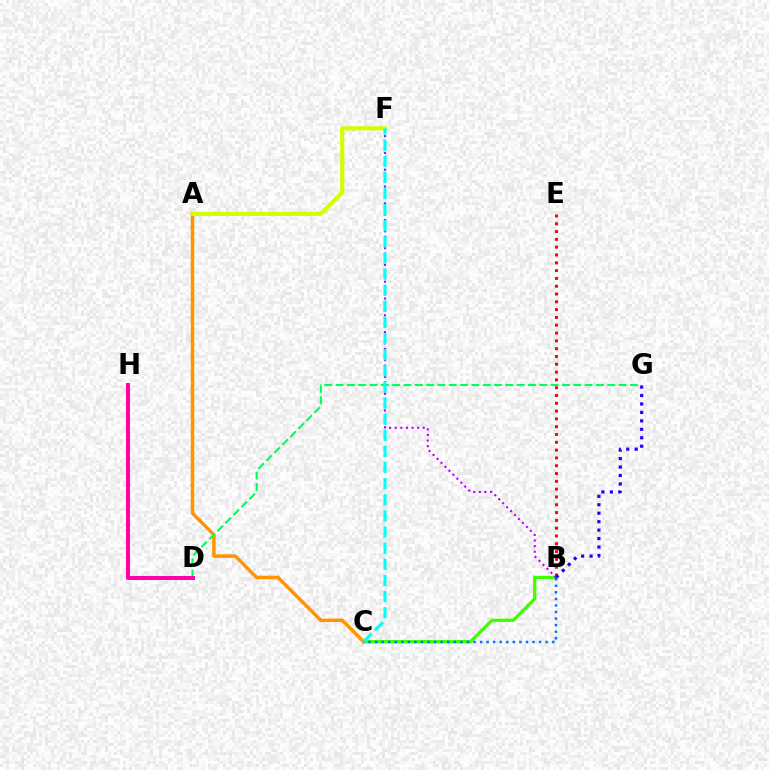{('B', 'E'): [{'color': '#ff0000', 'line_style': 'dotted', 'thickness': 2.12}], ('B', 'C'): [{'color': '#3dff00', 'line_style': 'solid', 'thickness': 2.35}, {'color': '#0074ff', 'line_style': 'dotted', 'thickness': 1.78}], ('A', 'C'): [{'color': '#ff9400', 'line_style': 'solid', 'thickness': 2.5}], ('D', 'G'): [{'color': '#00ff5c', 'line_style': 'dashed', 'thickness': 1.54}], ('A', 'F'): [{'color': '#d1ff00', 'line_style': 'solid', 'thickness': 2.99}], ('B', 'F'): [{'color': '#b900ff', 'line_style': 'dotted', 'thickness': 1.52}], ('D', 'H'): [{'color': '#ff00ac', 'line_style': 'solid', 'thickness': 2.86}], ('C', 'F'): [{'color': '#00fff6', 'line_style': 'dashed', 'thickness': 2.19}], ('B', 'G'): [{'color': '#2500ff', 'line_style': 'dotted', 'thickness': 2.3}]}